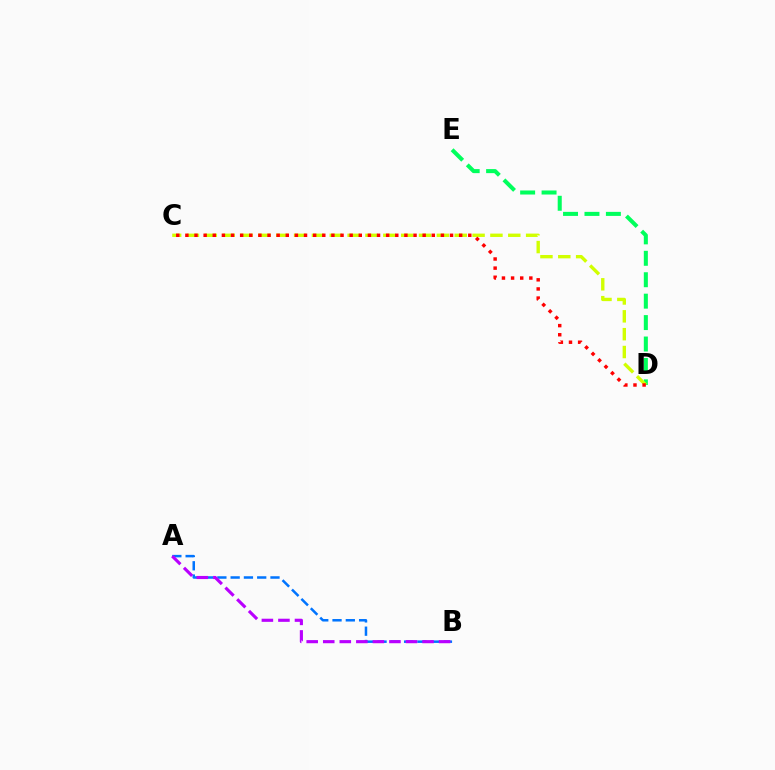{('D', 'E'): [{'color': '#00ff5c', 'line_style': 'dashed', 'thickness': 2.91}], ('C', 'D'): [{'color': '#d1ff00', 'line_style': 'dashed', 'thickness': 2.42}, {'color': '#ff0000', 'line_style': 'dotted', 'thickness': 2.48}], ('A', 'B'): [{'color': '#0074ff', 'line_style': 'dashed', 'thickness': 1.8}, {'color': '#b900ff', 'line_style': 'dashed', 'thickness': 2.25}]}